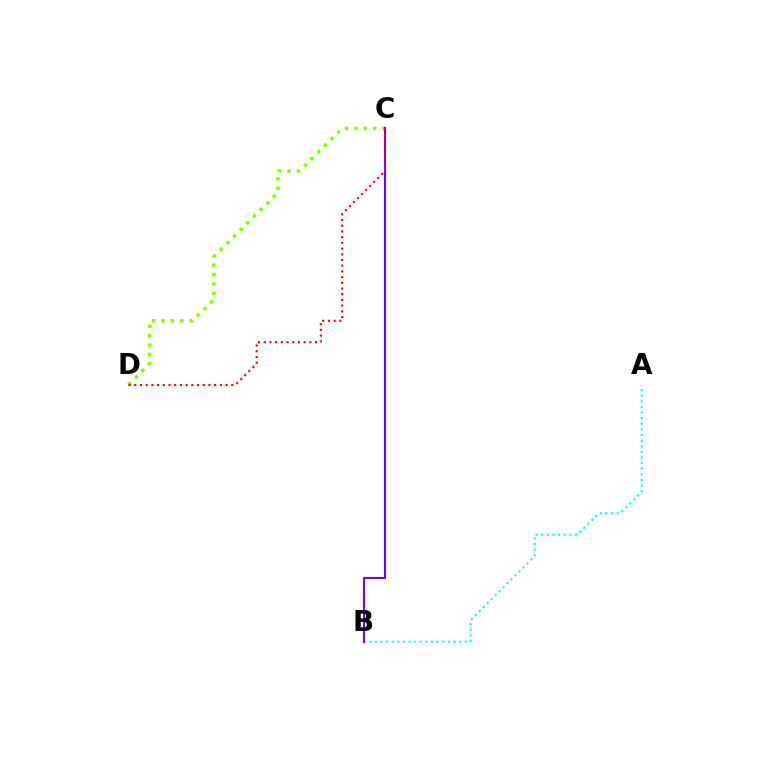{('C', 'D'): [{'color': '#84ff00', 'line_style': 'dotted', 'thickness': 2.55}, {'color': '#ff0000', 'line_style': 'dotted', 'thickness': 1.55}], ('A', 'B'): [{'color': '#00fff6', 'line_style': 'dotted', 'thickness': 1.53}], ('B', 'C'): [{'color': '#7200ff', 'line_style': 'solid', 'thickness': 1.52}]}